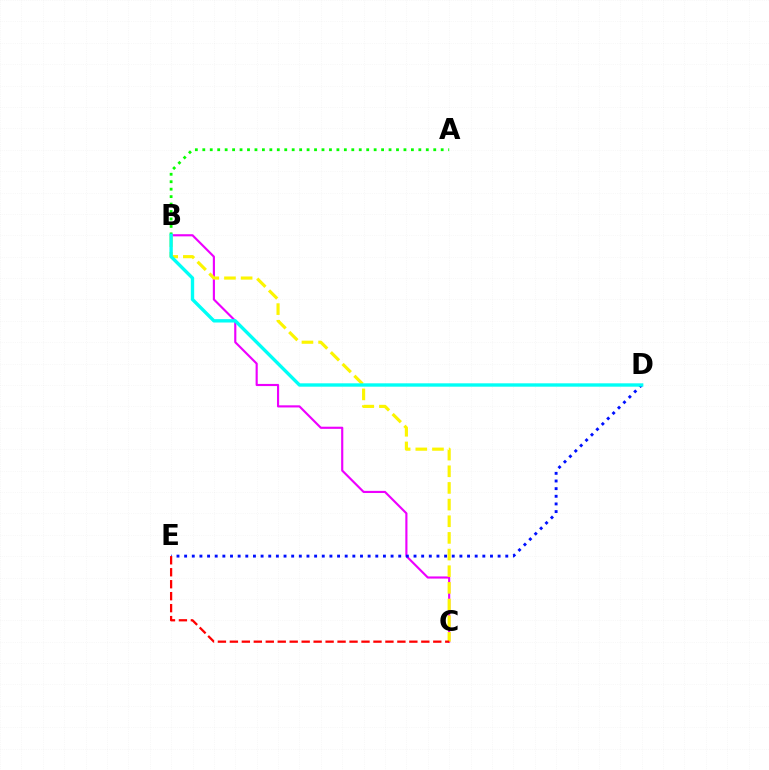{('B', 'C'): [{'color': '#ee00ff', 'line_style': 'solid', 'thickness': 1.55}, {'color': '#fcf500', 'line_style': 'dashed', 'thickness': 2.26}], ('A', 'B'): [{'color': '#08ff00', 'line_style': 'dotted', 'thickness': 2.02}], ('D', 'E'): [{'color': '#0010ff', 'line_style': 'dotted', 'thickness': 2.08}], ('C', 'E'): [{'color': '#ff0000', 'line_style': 'dashed', 'thickness': 1.63}], ('B', 'D'): [{'color': '#00fff6', 'line_style': 'solid', 'thickness': 2.42}]}